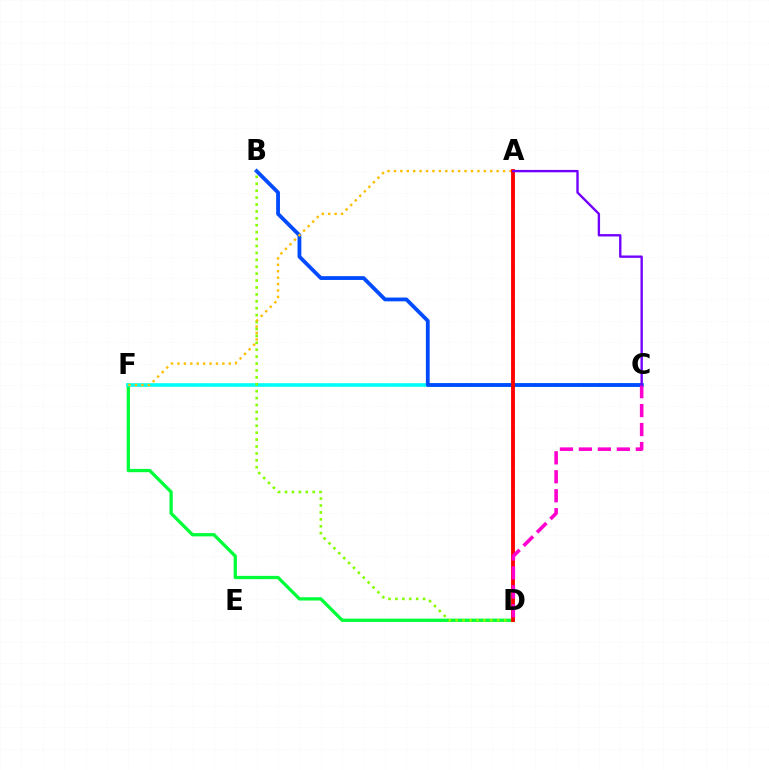{('D', 'F'): [{'color': '#00ff39', 'line_style': 'solid', 'thickness': 2.37}], ('C', 'F'): [{'color': '#00fff6', 'line_style': 'solid', 'thickness': 2.61}], ('B', 'C'): [{'color': '#004bff', 'line_style': 'solid', 'thickness': 2.73}], ('B', 'D'): [{'color': '#84ff00', 'line_style': 'dotted', 'thickness': 1.88}], ('A', 'F'): [{'color': '#ffbd00', 'line_style': 'dotted', 'thickness': 1.74}], ('A', 'D'): [{'color': '#ff0000', 'line_style': 'solid', 'thickness': 2.77}], ('C', 'D'): [{'color': '#ff00cf', 'line_style': 'dashed', 'thickness': 2.58}], ('A', 'C'): [{'color': '#7200ff', 'line_style': 'solid', 'thickness': 1.7}]}